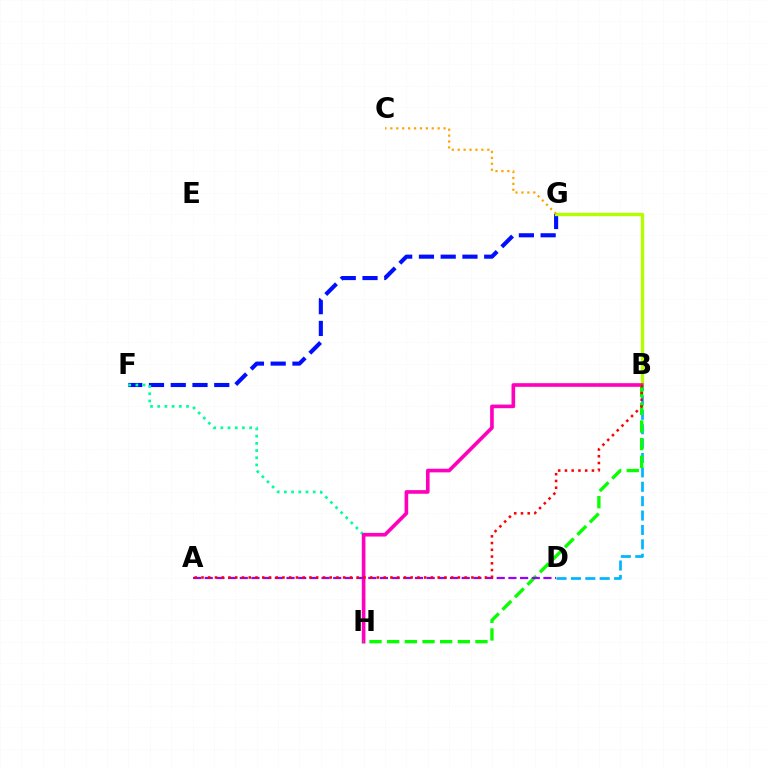{('F', 'G'): [{'color': '#0010ff', 'line_style': 'dashed', 'thickness': 2.96}], ('B', 'G'): [{'color': '#b3ff00', 'line_style': 'solid', 'thickness': 2.41}], ('C', 'G'): [{'color': '#ffa500', 'line_style': 'dotted', 'thickness': 1.61}], ('F', 'H'): [{'color': '#00ff9d', 'line_style': 'dotted', 'thickness': 1.96}], ('B', 'D'): [{'color': '#00b5ff', 'line_style': 'dashed', 'thickness': 1.96}], ('B', 'H'): [{'color': '#ff00bd', 'line_style': 'solid', 'thickness': 2.62}, {'color': '#08ff00', 'line_style': 'dashed', 'thickness': 2.4}], ('A', 'D'): [{'color': '#9b00ff', 'line_style': 'dashed', 'thickness': 1.59}], ('A', 'B'): [{'color': '#ff0000', 'line_style': 'dotted', 'thickness': 1.83}]}